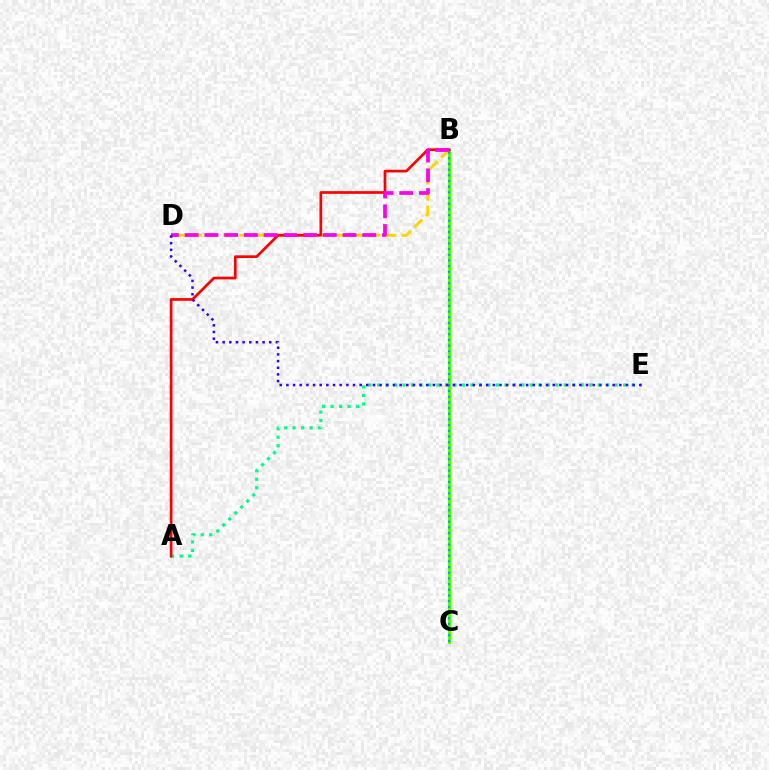{('B', 'C'): [{'color': '#4fff00', 'line_style': 'solid', 'thickness': 2.18}, {'color': '#009eff', 'line_style': 'dotted', 'thickness': 1.54}], ('A', 'E'): [{'color': '#00ff86', 'line_style': 'dotted', 'thickness': 2.31}], ('B', 'D'): [{'color': '#ffd500', 'line_style': 'dashed', 'thickness': 2.2}, {'color': '#ff00ed', 'line_style': 'dashed', 'thickness': 2.68}], ('A', 'B'): [{'color': '#ff0000', 'line_style': 'solid', 'thickness': 1.94}], ('D', 'E'): [{'color': '#3700ff', 'line_style': 'dotted', 'thickness': 1.81}]}